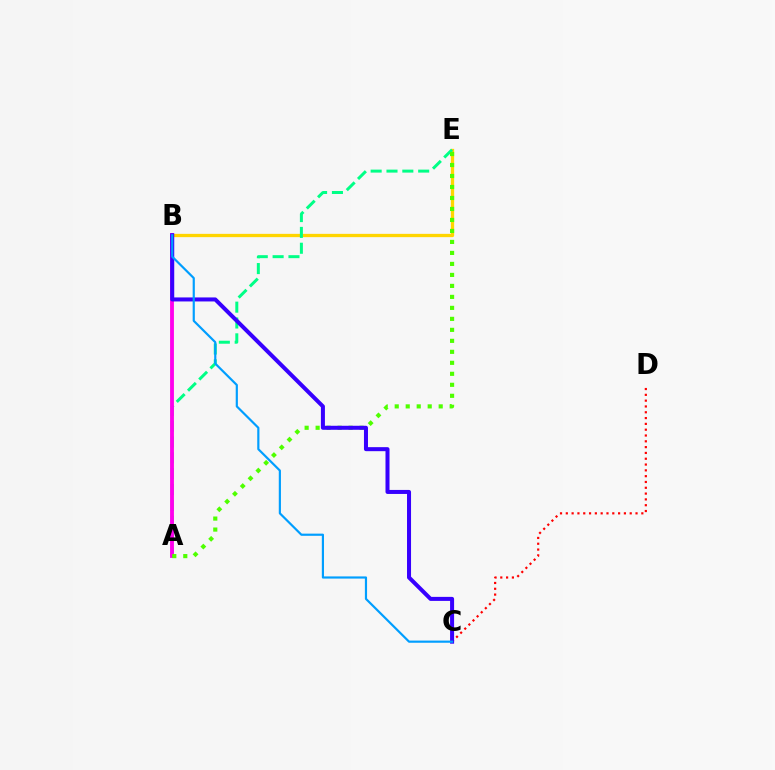{('B', 'E'): [{'color': '#ffd500', 'line_style': 'solid', 'thickness': 2.37}], ('A', 'E'): [{'color': '#00ff86', 'line_style': 'dashed', 'thickness': 2.15}, {'color': '#4fff00', 'line_style': 'dotted', 'thickness': 2.99}], ('C', 'D'): [{'color': '#ff0000', 'line_style': 'dotted', 'thickness': 1.58}], ('A', 'B'): [{'color': '#ff00ed', 'line_style': 'solid', 'thickness': 2.77}], ('B', 'C'): [{'color': '#3700ff', 'line_style': 'solid', 'thickness': 2.89}, {'color': '#009eff', 'line_style': 'solid', 'thickness': 1.57}]}